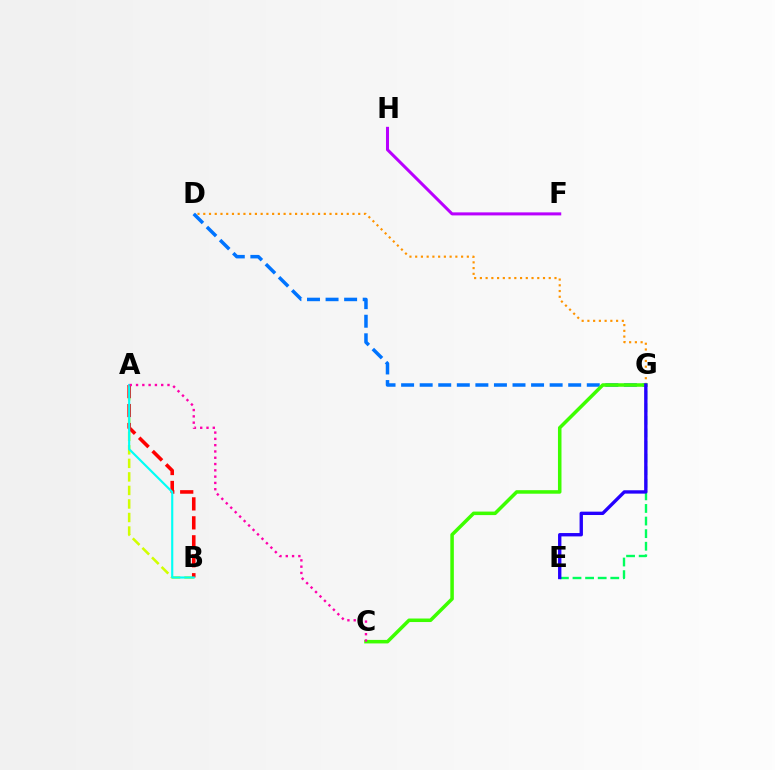{('E', 'G'): [{'color': '#00ff5c', 'line_style': 'dashed', 'thickness': 1.71}, {'color': '#2500ff', 'line_style': 'solid', 'thickness': 2.42}], ('D', 'G'): [{'color': '#ff9400', 'line_style': 'dotted', 'thickness': 1.56}, {'color': '#0074ff', 'line_style': 'dashed', 'thickness': 2.52}], ('C', 'G'): [{'color': '#3dff00', 'line_style': 'solid', 'thickness': 2.54}], ('A', 'B'): [{'color': '#d1ff00', 'line_style': 'dashed', 'thickness': 1.84}, {'color': '#ff0000', 'line_style': 'dashed', 'thickness': 2.58}, {'color': '#00fff6', 'line_style': 'solid', 'thickness': 1.54}], ('A', 'C'): [{'color': '#ff00ac', 'line_style': 'dotted', 'thickness': 1.71}], ('F', 'H'): [{'color': '#b900ff', 'line_style': 'solid', 'thickness': 2.18}]}